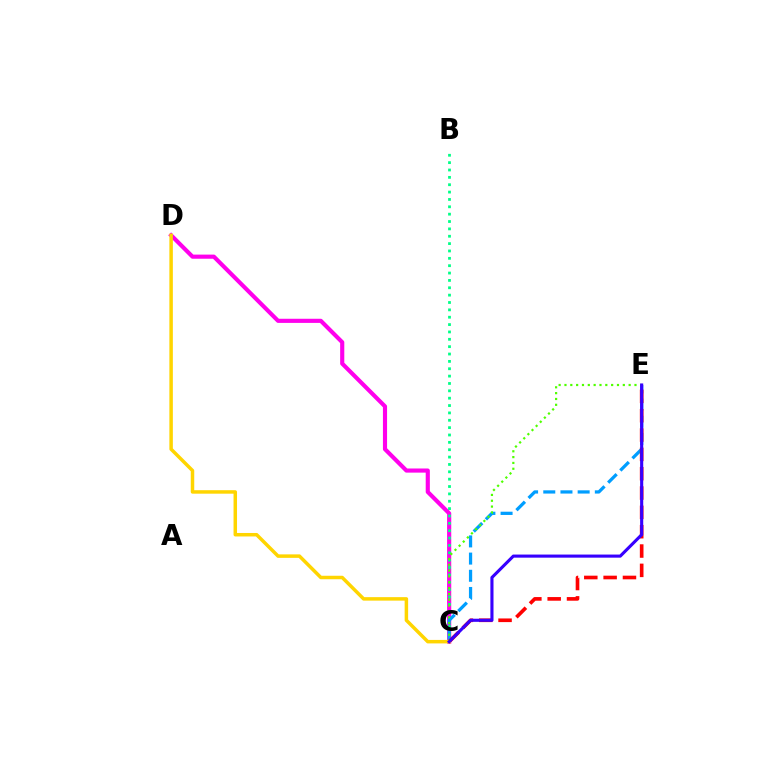{('C', 'D'): [{'color': '#ff00ed', 'line_style': 'solid', 'thickness': 2.98}, {'color': '#ffd500', 'line_style': 'solid', 'thickness': 2.51}], ('B', 'C'): [{'color': '#00ff86', 'line_style': 'dotted', 'thickness': 2.0}], ('C', 'E'): [{'color': '#009eff', 'line_style': 'dashed', 'thickness': 2.33}, {'color': '#4fff00', 'line_style': 'dotted', 'thickness': 1.59}, {'color': '#ff0000', 'line_style': 'dashed', 'thickness': 2.63}, {'color': '#3700ff', 'line_style': 'solid', 'thickness': 2.24}]}